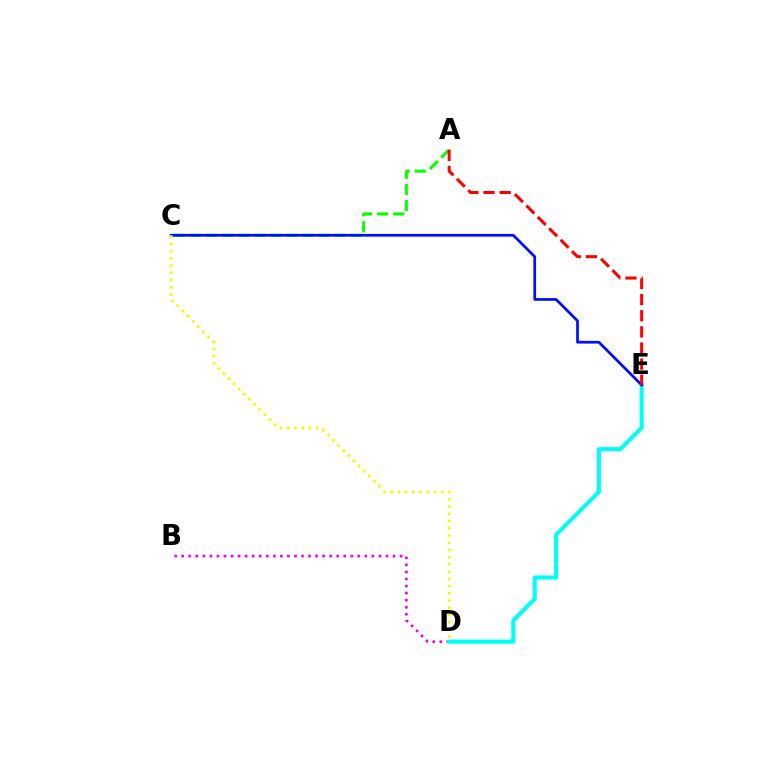{('A', 'C'): [{'color': '#08ff00', 'line_style': 'dashed', 'thickness': 2.18}], ('B', 'D'): [{'color': '#ee00ff', 'line_style': 'dotted', 'thickness': 1.91}], ('D', 'E'): [{'color': '#00fff6', 'line_style': 'solid', 'thickness': 2.95}], ('C', 'E'): [{'color': '#0010ff', 'line_style': 'solid', 'thickness': 1.97}], ('C', 'D'): [{'color': '#fcf500', 'line_style': 'dotted', 'thickness': 1.96}], ('A', 'E'): [{'color': '#ff0000', 'line_style': 'dashed', 'thickness': 2.19}]}